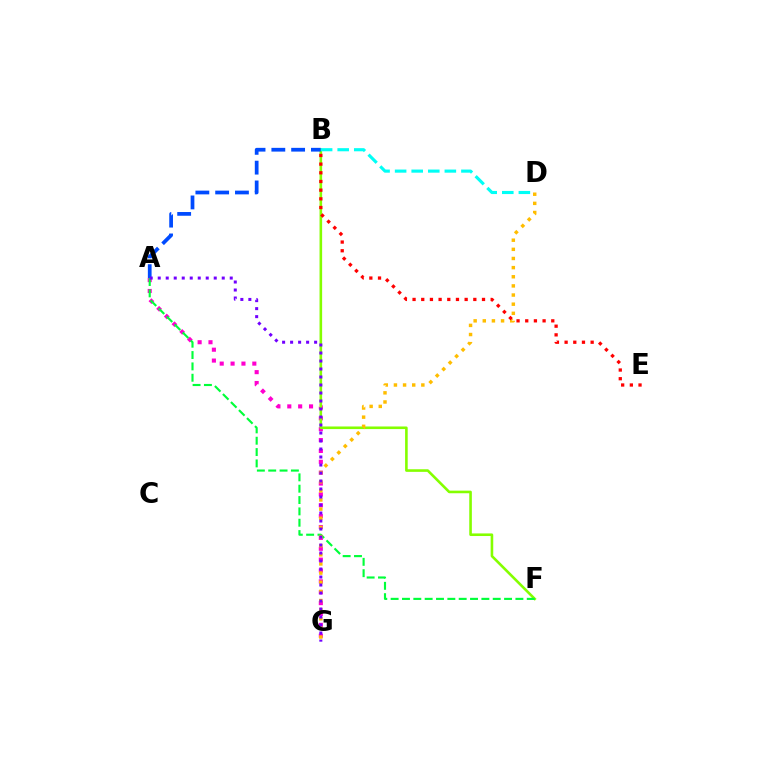{('A', 'G'): [{'color': '#ff00cf', 'line_style': 'dotted', 'thickness': 2.95}, {'color': '#7200ff', 'line_style': 'dotted', 'thickness': 2.17}], ('B', 'F'): [{'color': '#84ff00', 'line_style': 'solid', 'thickness': 1.87}], ('A', 'F'): [{'color': '#00ff39', 'line_style': 'dashed', 'thickness': 1.54}], ('A', 'B'): [{'color': '#004bff', 'line_style': 'dashed', 'thickness': 2.69}], ('D', 'G'): [{'color': '#ffbd00', 'line_style': 'dotted', 'thickness': 2.48}], ('B', 'E'): [{'color': '#ff0000', 'line_style': 'dotted', 'thickness': 2.36}], ('B', 'D'): [{'color': '#00fff6', 'line_style': 'dashed', 'thickness': 2.25}]}